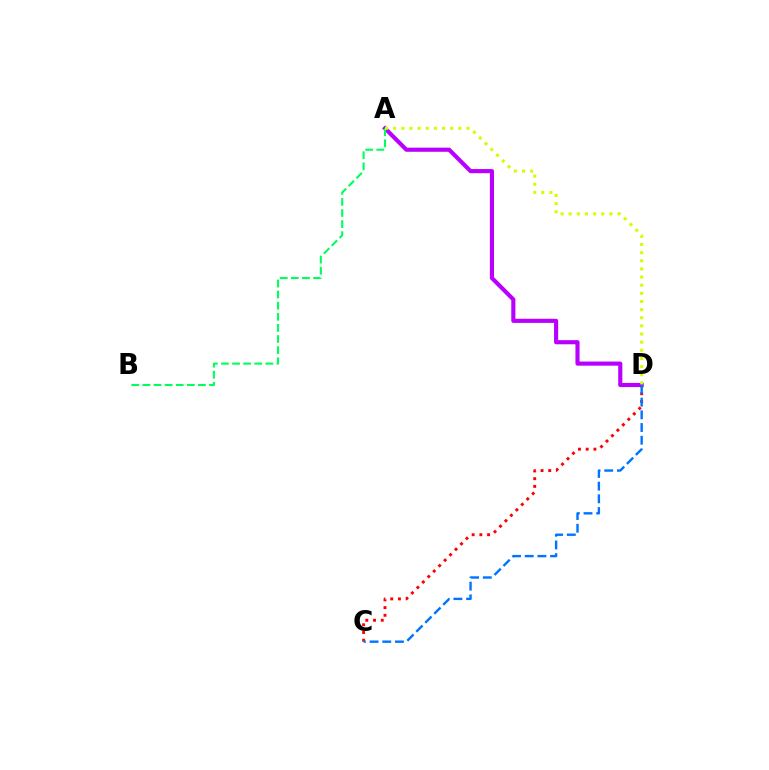{('C', 'D'): [{'color': '#ff0000', 'line_style': 'dotted', 'thickness': 2.1}, {'color': '#0074ff', 'line_style': 'dashed', 'thickness': 1.72}], ('A', 'D'): [{'color': '#b900ff', 'line_style': 'solid', 'thickness': 2.97}, {'color': '#d1ff00', 'line_style': 'dotted', 'thickness': 2.21}], ('A', 'B'): [{'color': '#00ff5c', 'line_style': 'dashed', 'thickness': 1.51}]}